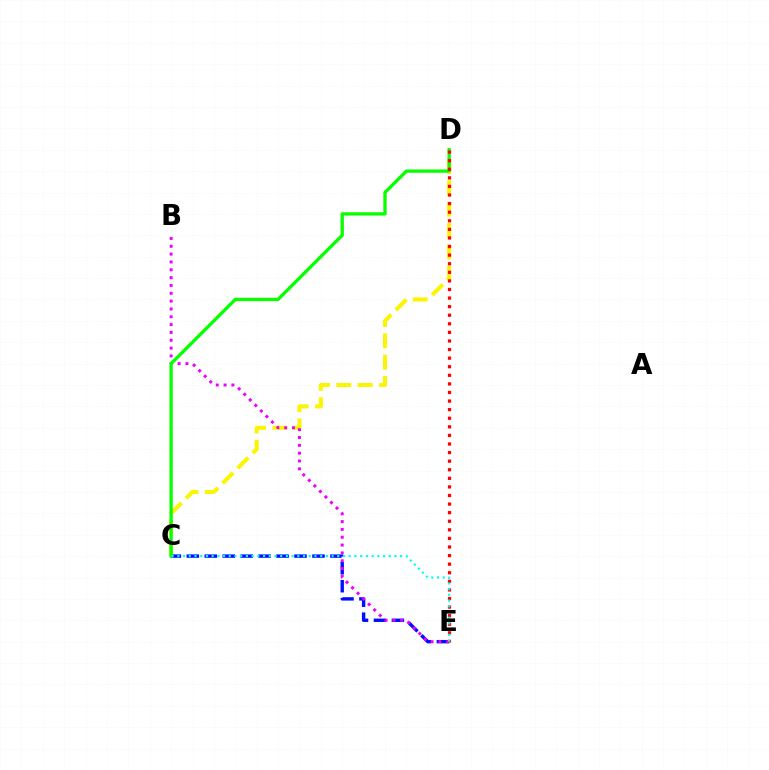{('C', 'D'): [{'color': '#fcf500', 'line_style': 'dashed', 'thickness': 2.9}, {'color': '#08ff00', 'line_style': 'solid', 'thickness': 2.38}], ('C', 'E'): [{'color': '#0010ff', 'line_style': 'dashed', 'thickness': 2.44}, {'color': '#00fff6', 'line_style': 'dotted', 'thickness': 1.55}], ('B', 'E'): [{'color': '#ee00ff', 'line_style': 'dotted', 'thickness': 2.13}], ('D', 'E'): [{'color': '#ff0000', 'line_style': 'dotted', 'thickness': 2.33}]}